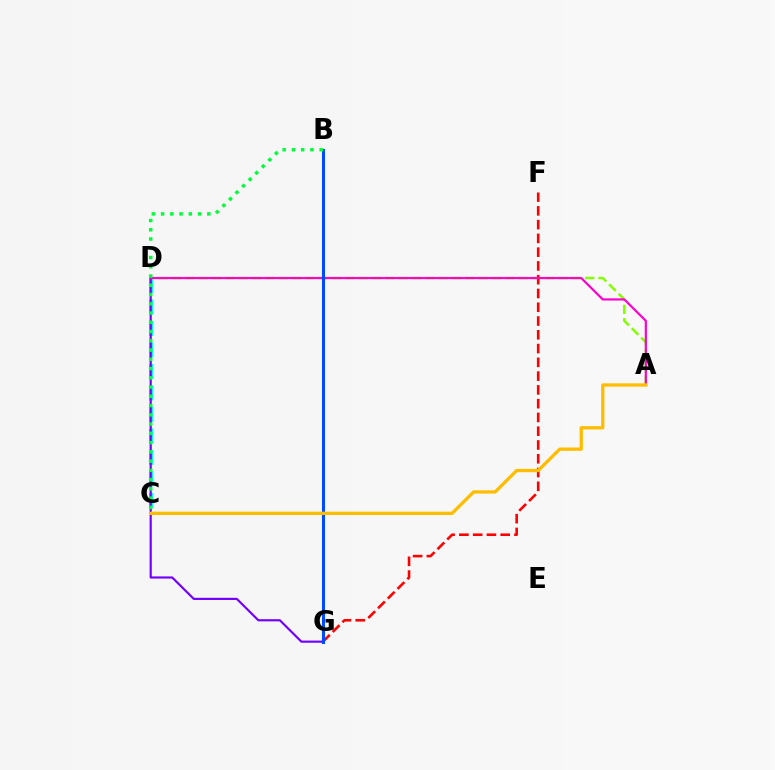{('C', 'D'): [{'color': '#00fff6', 'line_style': 'dashed', 'thickness': 2.92}], ('A', 'D'): [{'color': '#84ff00', 'line_style': 'dashed', 'thickness': 1.81}, {'color': '#ff00cf', 'line_style': 'solid', 'thickness': 1.58}], ('F', 'G'): [{'color': '#ff0000', 'line_style': 'dashed', 'thickness': 1.87}], ('D', 'G'): [{'color': '#7200ff', 'line_style': 'solid', 'thickness': 1.56}], ('B', 'G'): [{'color': '#004bff', 'line_style': 'solid', 'thickness': 2.2}], ('A', 'C'): [{'color': '#ffbd00', 'line_style': 'solid', 'thickness': 2.38}], ('B', 'C'): [{'color': '#00ff39', 'line_style': 'dotted', 'thickness': 2.51}]}